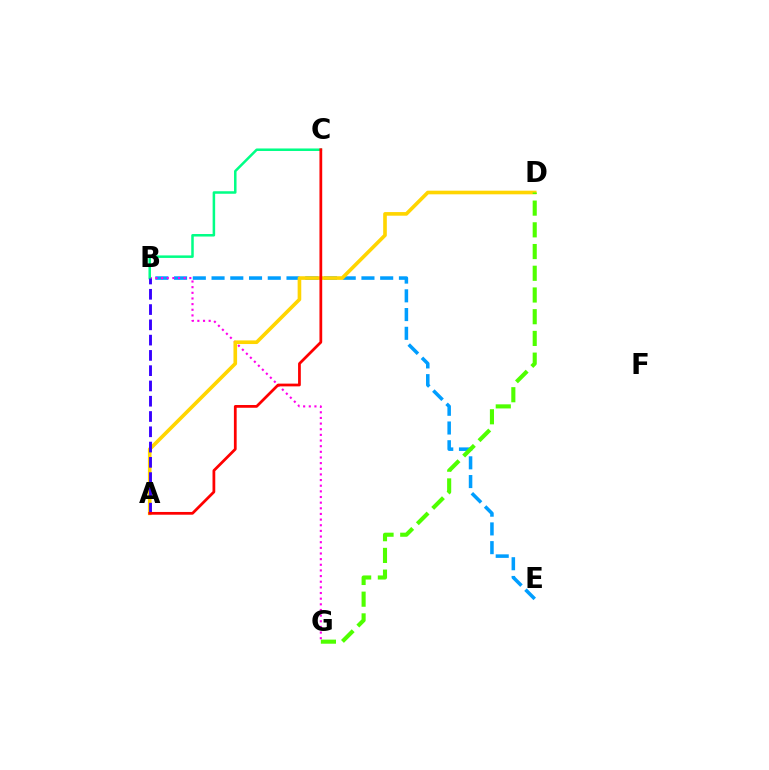{('B', 'E'): [{'color': '#009eff', 'line_style': 'dashed', 'thickness': 2.55}], ('B', 'G'): [{'color': '#ff00ed', 'line_style': 'dotted', 'thickness': 1.53}], ('A', 'D'): [{'color': '#ffd500', 'line_style': 'solid', 'thickness': 2.61}], ('D', 'G'): [{'color': '#4fff00', 'line_style': 'dashed', 'thickness': 2.95}], ('B', 'C'): [{'color': '#00ff86', 'line_style': 'solid', 'thickness': 1.81}], ('A', 'B'): [{'color': '#3700ff', 'line_style': 'dashed', 'thickness': 2.08}], ('A', 'C'): [{'color': '#ff0000', 'line_style': 'solid', 'thickness': 1.98}]}